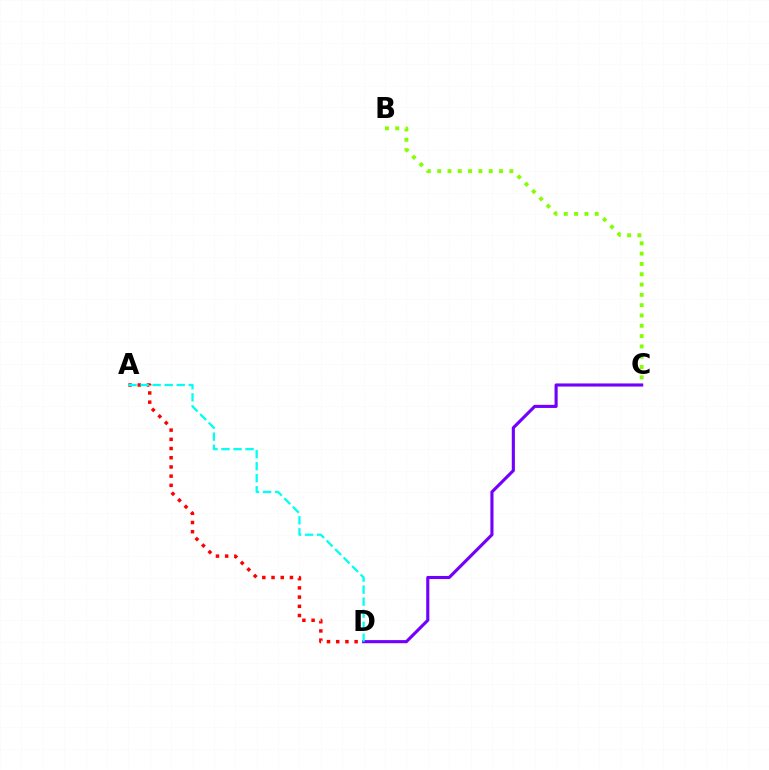{('A', 'D'): [{'color': '#ff0000', 'line_style': 'dotted', 'thickness': 2.5}, {'color': '#00fff6', 'line_style': 'dashed', 'thickness': 1.64}], ('B', 'C'): [{'color': '#84ff00', 'line_style': 'dotted', 'thickness': 2.8}], ('C', 'D'): [{'color': '#7200ff', 'line_style': 'solid', 'thickness': 2.24}]}